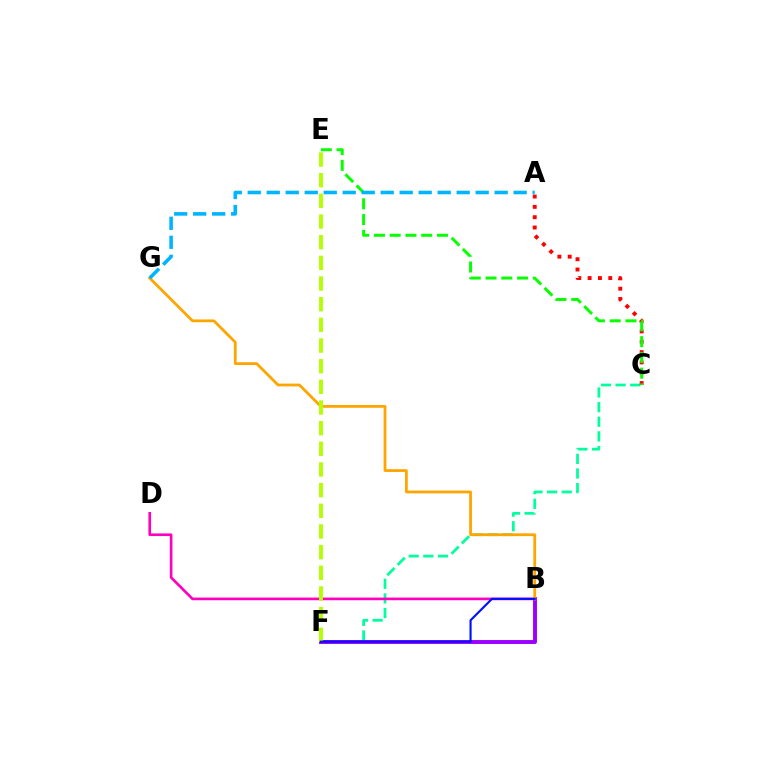{('C', 'F'): [{'color': '#00ff9d', 'line_style': 'dashed', 'thickness': 1.99}], ('A', 'C'): [{'color': '#ff0000', 'line_style': 'dotted', 'thickness': 2.8}], ('B', 'F'): [{'color': '#9b00ff', 'line_style': 'solid', 'thickness': 2.82}, {'color': '#0010ff', 'line_style': 'solid', 'thickness': 1.54}], ('B', 'D'): [{'color': '#ff00bd', 'line_style': 'solid', 'thickness': 1.92}], ('B', 'G'): [{'color': '#ffa500', 'line_style': 'solid', 'thickness': 2.0}], ('C', 'E'): [{'color': '#08ff00', 'line_style': 'dashed', 'thickness': 2.14}], ('E', 'F'): [{'color': '#b3ff00', 'line_style': 'dashed', 'thickness': 2.81}], ('A', 'G'): [{'color': '#00b5ff', 'line_style': 'dashed', 'thickness': 2.58}]}